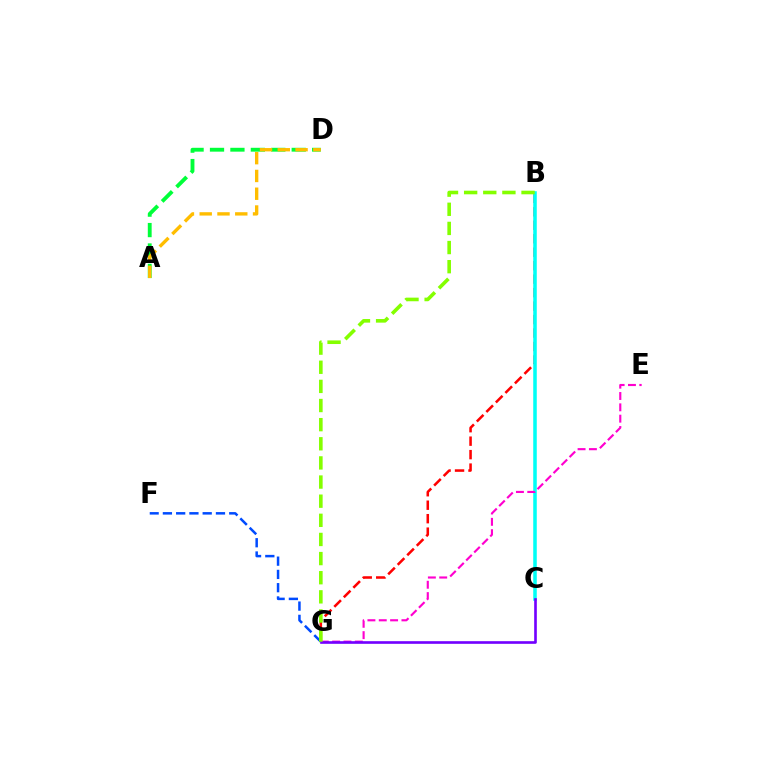{('B', 'G'): [{'color': '#ff0000', 'line_style': 'dashed', 'thickness': 1.83}, {'color': '#84ff00', 'line_style': 'dashed', 'thickness': 2.6}], ('B', 'C'): [{'color': '#00fff6', 'line_style': 'solid', 'thickness': 2.55}], ('A', 'D'): [{'color': '#00ff39', 'line_style': 'dashed', 'thickness': 2.78}, {'color': '#ffbd00', 'line_style': 'dashed', 'thickness': 2.42}], ('F', 'G'): [{'color': '#004bff', 'line_style': 'dashed', 'thickness': 1.8}], ('E', 'G'): [{'color': '#ff00cf', 'line_style': 'dashed', 'thickness': 1.54}], ('C', 'G'): [{'color': '#7200ff', 'line_style': 'solid', 'thickness': 1.9}]}